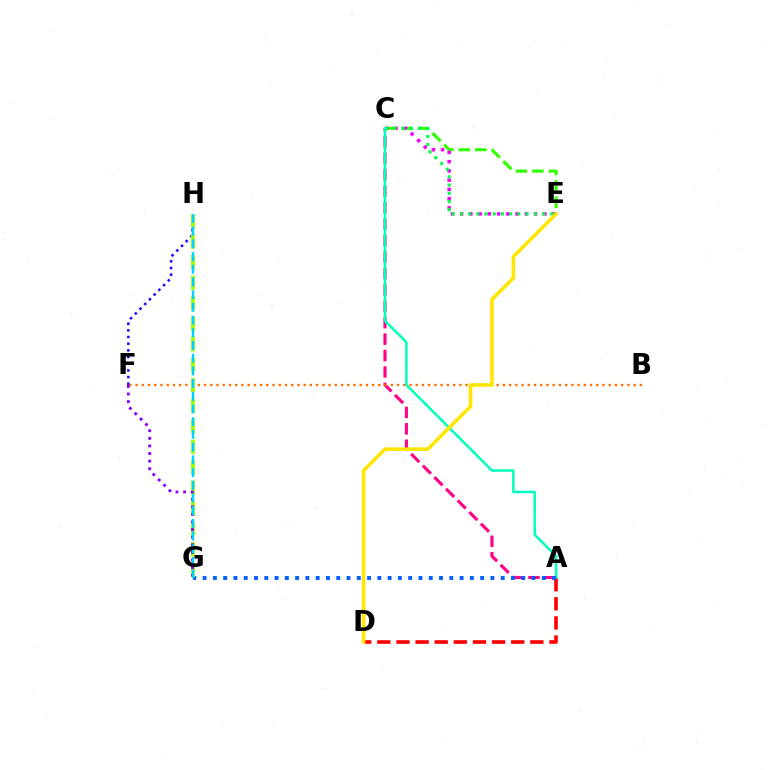{('A', 'D'): [{'color': '#ff0000', 'line_style': 'dashed', 'thickness': 2.6}], ('F', 'H'): [{'color': '#1900ff', 'line_style': 'dotted', 'thickness': 1.81}], ('C', 'E'): [{'color': '#31ff00', 'line_style': 'dashed', 'thickness': 2.24}, {'color': '#fa00f9', 'line_style': 'dotted', 'thickness': 2.51}, {'color': '#00ff45', 'line_style': 'dotted', 'thickness': 2.23}], ('A', 'C'): [{'color': '#ff0088', 'line_style': 'dashed', 'thickness': 2.23}, {'color': '#00ffbb', 'line_style': 'solid', 'thickness': 1.8}], ('B', 'F'): [{'color': '#ff7000', 'line_style': 'dotted', 'thickness': 1.69}], ('A', 'G'): [{'color': '#005dff', 'line_style': 'dotted', 'thickness': 2.79}], ('D', 'E'): [{'color': '#ffe600', 'line_style': 'solid', 'thickness': 2.58}], ('G', 'H'): [{'color': '#a2ff00', 'line_style': 'dashed', 'thickness': 2.79}, {'color': '#00d3ff', 'line_style': 'dashed', 'thickness': 1.73}], ('F', 'G'): [{'color': '#8a00ff', 'line_style': 'dotted', 'thickness': 2.06}]}